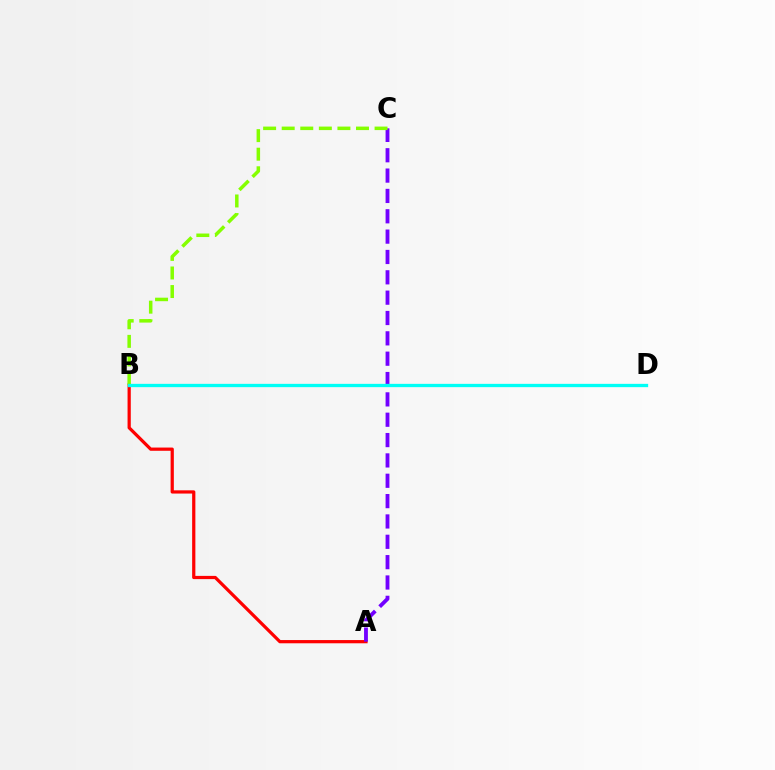{('A', 'B'): [{'color': '#ff0000', 'line_style': 'solid', 'thickness': 2.32}], ('A', 'C'): [{'color': '#7200ff', 'line_style': 'dashed', 'thickness': 2.76}], ('B', 'C'): [{'color': '#84ff00', 'line_style': 'dashed', 'thickness': 2.52}], ('B', 'D'): [{'color': '#00fff6', 'line_style': 'solid', 'thickness': 2.38}]}